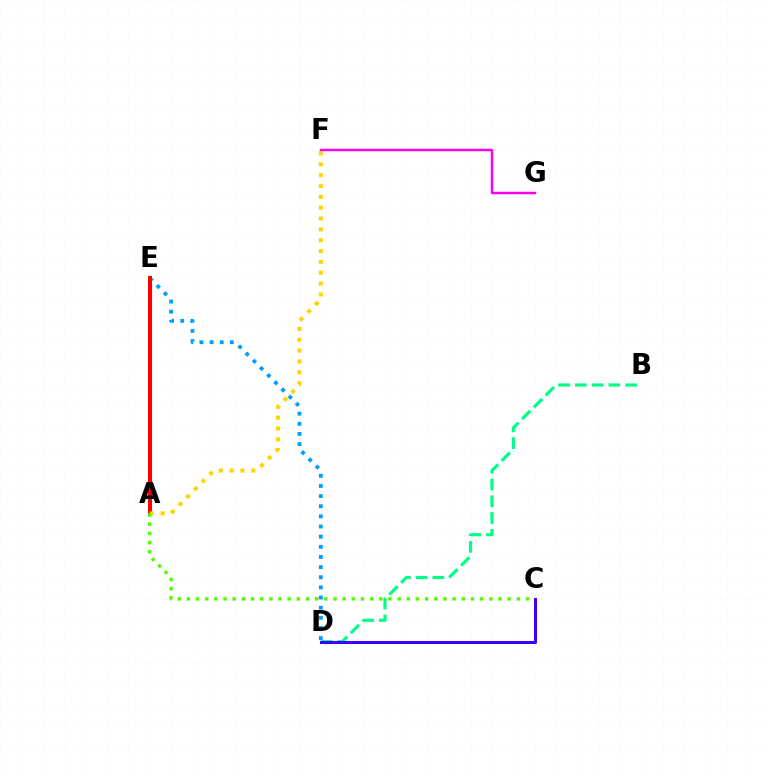{('D', 'E'): [{'color': '#009eff', 'line_style': 'dotted', 'thickness': 2.76}], ('A', 'E'): [{'color': '#ff0000', 'line_style': 'solid', 'thickness': 2.93}], ('B', 'D'): [{'color': '#00ff86', 'line_style': 'dashed', 'thickness': 2.28}], ('C', 'D'): [{'color': '#3700ff', 'line_style': 'solid', 'thickness': 2.18}], ('A', 'F'): [{'color': '#ffd500', 'line_style': 'dotted', 'thickness': 2.95}], ('A', 'C'): [{'color': '#4fff00', 'line_style': 'dotted', 'thickness': 2.49}], ('F', 'G'): [{'color': '#ff00ed', 'line_style': 'solid', 'thickness': 1.77}]}